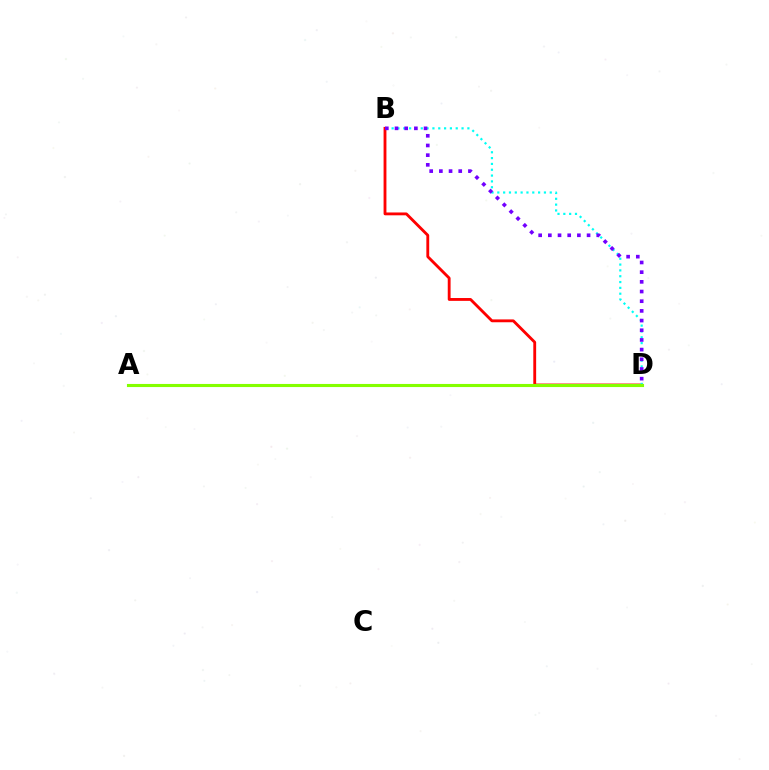{('B', 'D'): [{'color': '#ff0000', 'line_style': 'solid', 'thickness': 2.05}, {'color': '#00fff6', 'line_style': 'dotted', 'thickness': 1.58}, {'color': '#7200ff', 'line_style': 'dotted', 'thickness': 2.63}], ('A', 'D'): [{'color': '#84ff00', 'line_style': 'solid', 'thickness': 2.24}]}